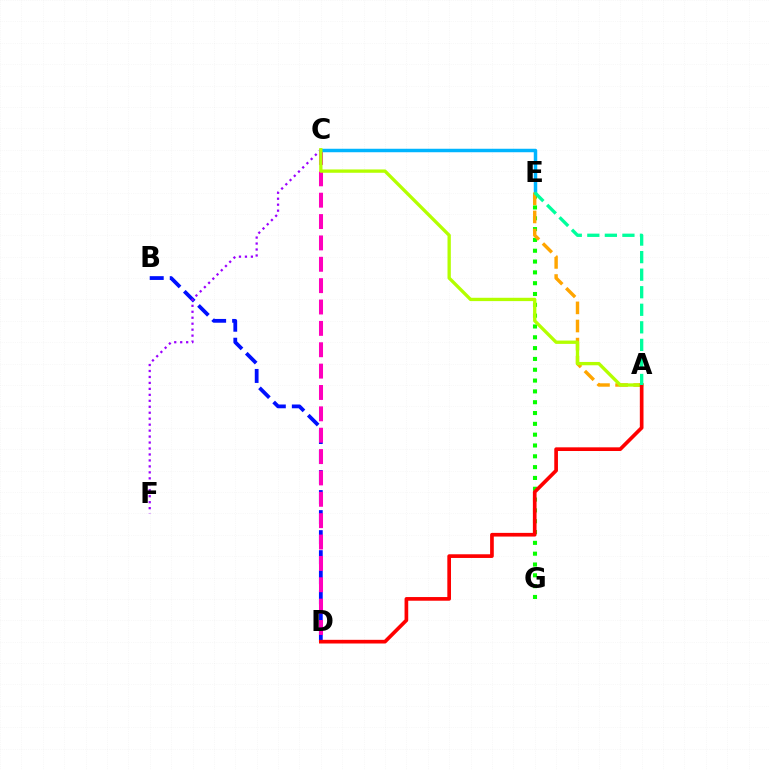{('E', 'G'): [{'color': '#08ff00', 'line_style': 'dotted', 'thickness': 2.94}], ('B', 'D'): [{'color': '#0010ff', 'line_style': 'dashed', 'thickness': 2.72}], ('C', 'D'): [{'color': '#ff00bd', 'line_style': 'dashed', 'thickness': 2.9}], ('C', 'E'): [{'color': '#00b5ff', 'line_style': 'solid', 'thickness': 2.5}], ('C', 'F'): [{'color': '#9b00ff', 'line_style': 'dotted', 'thickness': 1.62}], ('A', 'E'): [{'color': '#ffa500', 'line_style': 'dashed', 'thickness': 2.46}, {'color': '#00ff9d', 'line_style': 'dashed', 'thickness': 2.38}], ('A', 'C'): [{'color': '#b3ff00', 'line_style': 'solid', 'thickness': 2.39}], ('A', 'D'): [{'color': '#ff0000', 'line_style': 'solid', 'thickness': 2.65}]}